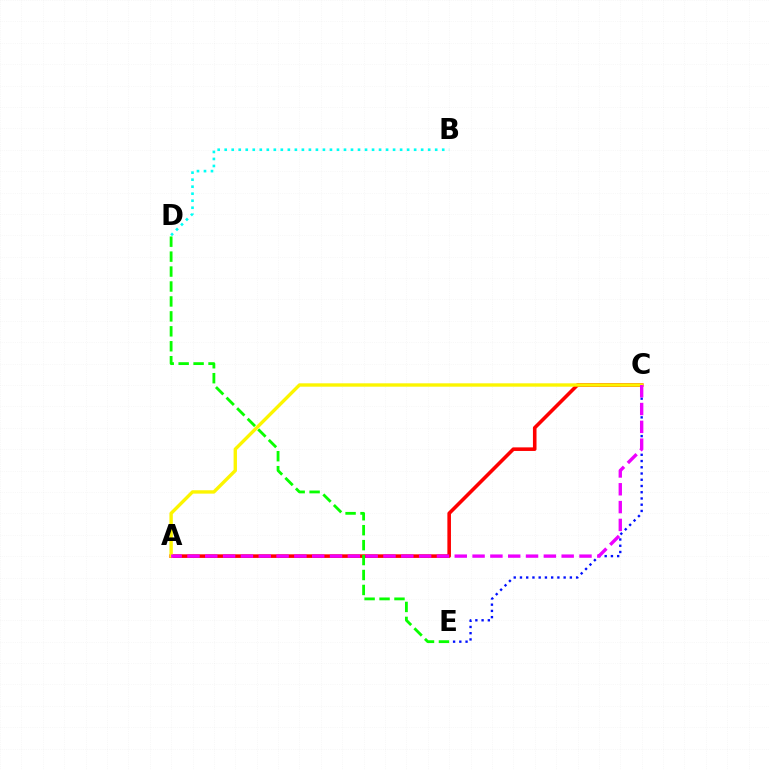{('B', 'D'): [{'color': '#00fff6', 'line_style': 'dotted', 'thickness': 1.91}], ('C', 'E'): [{'color': '#0010ff', 'line_style': 'dotted', 'thickness': 1.69}], ('A', 'C'): [{'color': '#ff0000', 'line_style': 'solid', 'thickness': 2.58}, {'color': '#fcf500', 'line_style': 'solid', 'thickness': 2.43}, {'color': '#ee00ff', 'line_style': 'dashed', 'thickness': 2.42}], ('D', 'E'): [{'color': '#08ff00', 'line_style': 'dashed', 'thickness': 2.03}]}